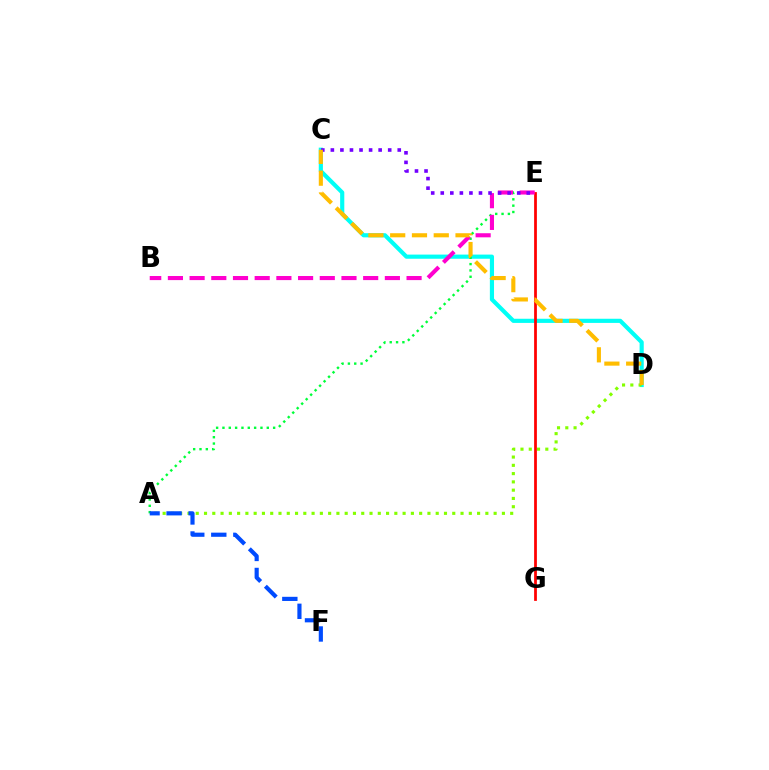{('C', 'D'): [{'color': '#00fff6', 'line_style': 'solid', 'thickness': 2.99}, {'color': '#ffbd00', 'line_style': 'dashed', 'thickness': 2.96}], ('E', 'G'): [{'color': '#ff0000', 'line_style': 'solid', 'thickness': 1.99}], ('A', 'E'): [{'color': '#00ff39', 'line_style': 'dotted', 'thickness': 1.72}], ('A', 'D'): [{'color': '#84ff00', 'line_style': 'dotted', 'thickness': 2.25}], ('B', 'E'): [{'color': '#ff00cf', 'line_style': 'dashed', 'thickness': 2.95}], ('C', 'E'): [{'color': '#7200ff', 'line_style': 'dotted', 'thickness': 2.6}], ('A', 'F'): [{'color': '#004bff', 'line_style': 'dashed', 'thickness': 2.99}]}